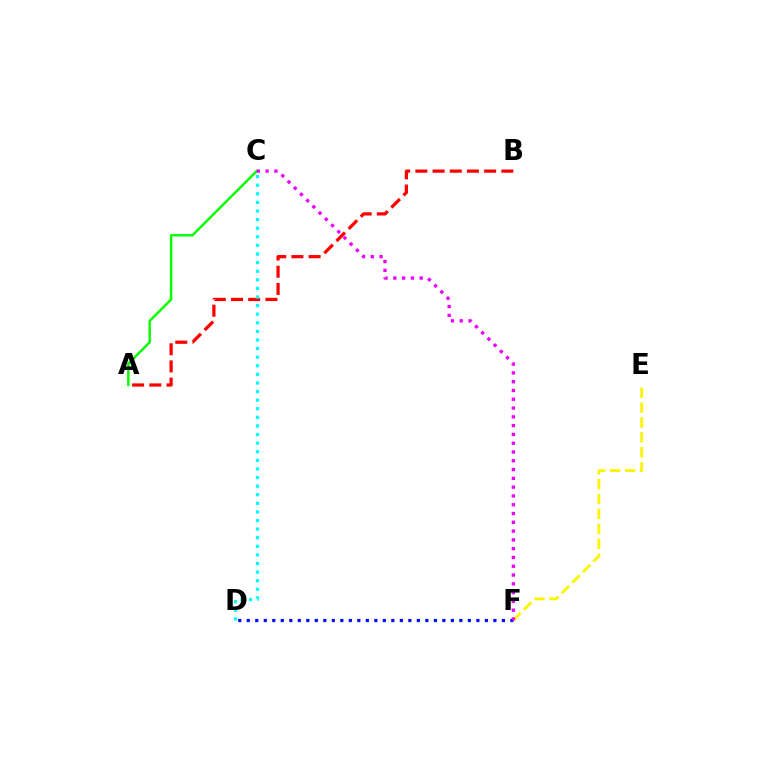{('A', 'C'): [{'color': '#08ff00', 'line_style': 'solid', 'thickness': 1.77}], ('E', 'F'): [{'color': '#fcf500', 'line_style': 'dashed', 'thickness': 2.03}], ('A', 'B'): [{'color': '#ff0000', 'line_style': 'dashed', 'thickness': 2.34}], ('D', 'F'): [{'color': '#0010ff', 'line_style': 'dotted', 'thickness': 2.31}], ('C', 'D'): [{'color': '#00fff6', 'line_style': 'dotted', 'thickness': 2.34}], ('C', 'F'): [{'color': '#ee00ff', 'line_style': 'dotted', 'thickness': 2.39}]}